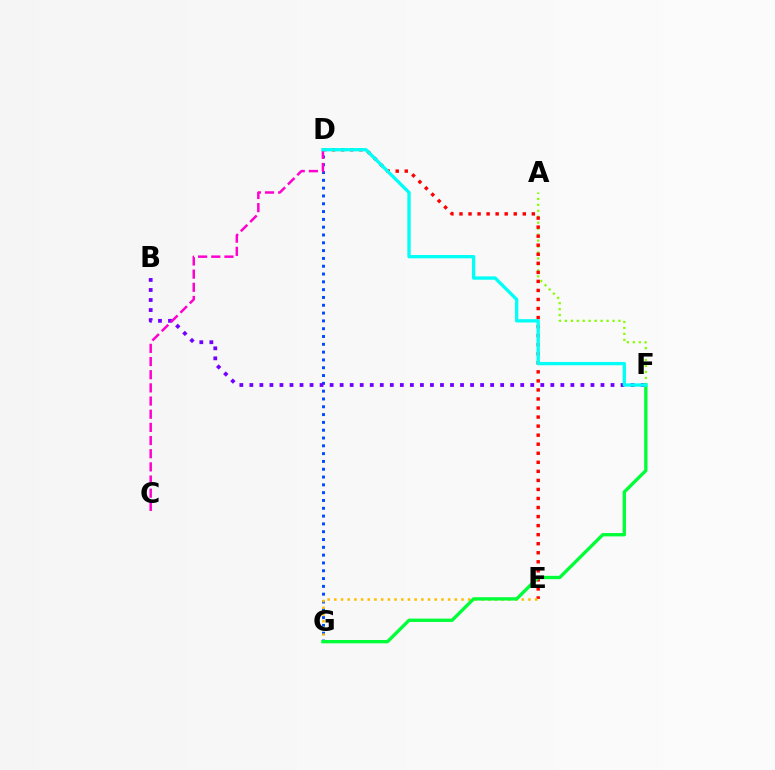{('A', 'F'): [{'color': '#84ff00', 'line_style': 'dotted', 'thickness': 1.62}], ('D', 'E'): [{'color': '#ff0000', 'line_style': 'dotted', 'thickness': 2.46}], ('D', 'G'): [{'color': '#004bff', 'line_style': 'dotted', 'thickness': 2.12}], ('B', 'F'): [{'color': '#7200ff', 'line_style': 'dotted', 'thickness': 2.73}], ('E', 'G'): [{'color': '#ffbd00', 'line_style': 'dotted', 'thickness': 1.82}], ('F', 'G'): [{'color': '#00ff39', 'line_style': 'solid', 'thickness': 2.4}], ('C', 'D'): [{'color': '#ff00cf', 'line_style': 'dashed', 'thickness': 1.79}], ('D', 'F'): [{'color': '#00fff6', 'line_style': 'solid', 'thickness': 2.39}]}